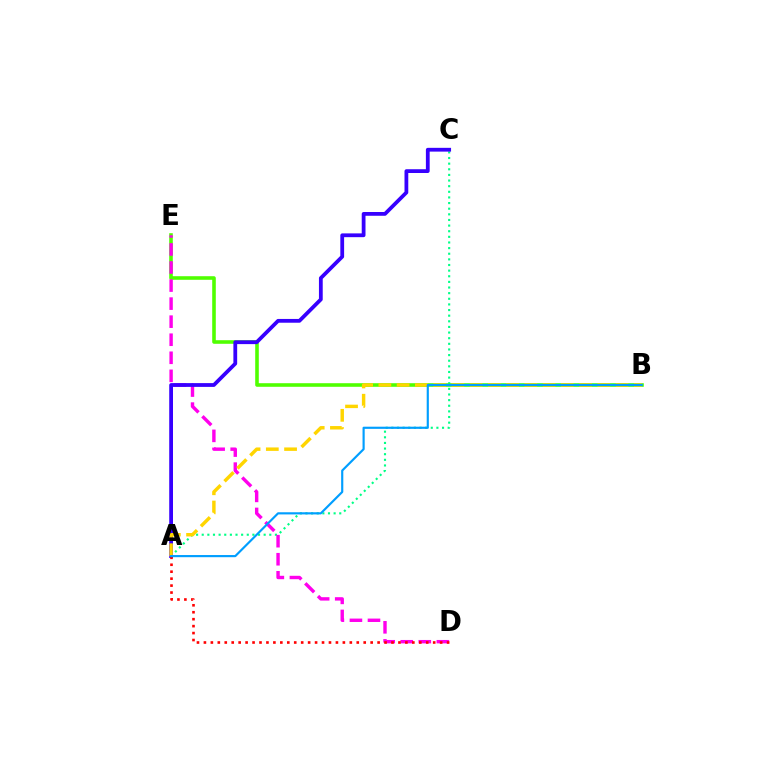{('A', 'C'): [{'color': '#00ff86', 'line_style': 'dotted', 'thickness': 1.53}, {'color': '#3700ff', 'line_style': 'solid', 'thickness': 2.72}], ('B', 'E'): [{'color': '#4fff00', 'line_style': 'solid', 'thickness': 2.58}], ('D', 'E'): [{'color': '#ff00ed', 'line_style': 'dashed', 'thickness': 2.45}], ('A', 'D'): [{'color': '#ff0000', 'line_style': 'dotted', 'thickness': 1.89}], ('A', 'B'): [{'color': '#ffd500', 'line_style': 'dashed', 'thickness': 2.48}, {'color': '#009eff', 'line_style': 'solid', 'thickness': 1.56}]}